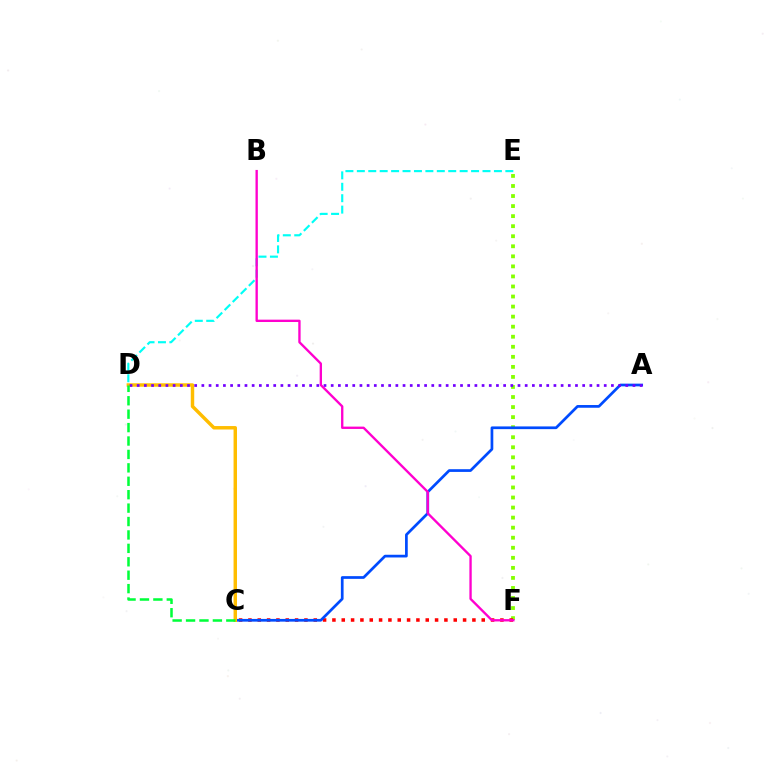{('E', 'F'): [{'color': '#84ff00', 'line_style': 'dotted', 'thickness': 2.73}], ('C', 'F'): [{'color': '#ff0000', 'line_style': 'dotted', 'thickness': 2.54}], ('A', 'C'): [{'color': '#004bff', 'line_style': 'solid', 'thickness': 1.95}], ('D', 'E'): [{'color': '#00fff6', 'line_style': 'dashed', 'thickness': 1.55}], ('C', 'D'): [{'color': '#ffbd00', 'line_style': 'solid', 'thickness': 2.48}, {'color': '#00ff39', 'line_style': 'dashed', 'thickness': 1.82}], ('A', 'D'): [{'color': '#7200ff', 'line_style': 'dotted', 'thickness': 1.95}], ('B', 'F'): [{'color': '#ff00cf', 'line_style': 'solid', 'thickness': 1.69}]}